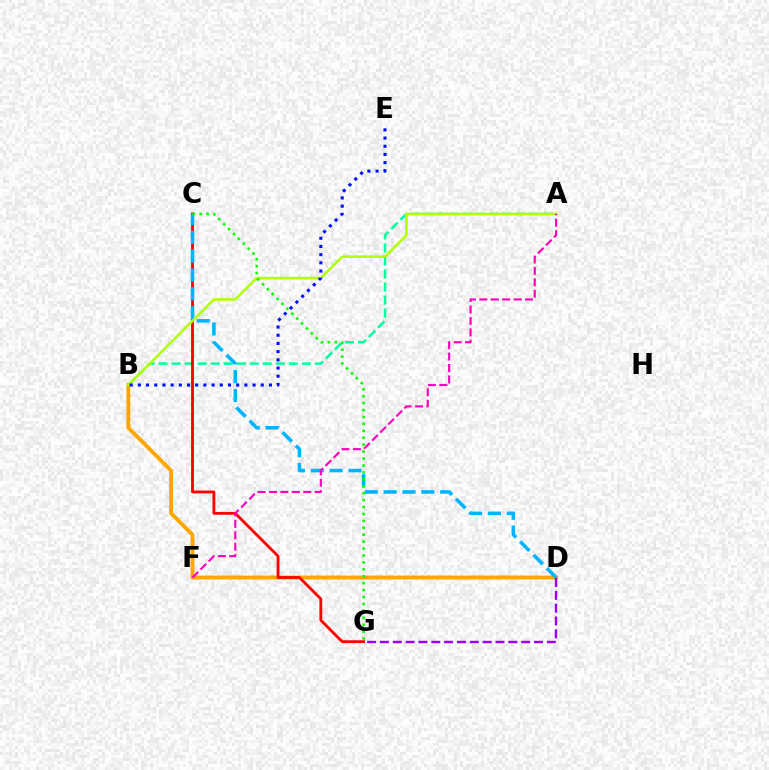{('B', 'D'): [{'color': '#ffa500', 'line_style': 'solid', 'thickness': 2.78}], ('A', 'B'): [{'color': '#00ff9d', 'line_style': 'dashed', 'thickness': 1.77}, {'color': '#b3ff00', 'line_style': 'solid', 'thickness': 1.84}], ('C', 'G'): [{'color': '#ff0000', 'line_style': 'solid', 'thickness': 2.03}, {'color': '#08ff00', 'line_style': 'dotted', 'thickness': 1.88}], ('D', 'G'): [{'color': '#9b00ff', 'line_style': 'dashed', 'thickness': 1.74}], ('C', 'D'): [{'color': '#00b5ff', 'line_style': 'dashed', 'thickness': 2.56}], ('A', 'F'): [{'color': '#ff00bd', 'line_style': 'dashed', 'thickness': 1.55}], ('B', 'E'): [{'color': '#0010ff', 'line_style': 'dotted', 'thickness': 2.23}]}